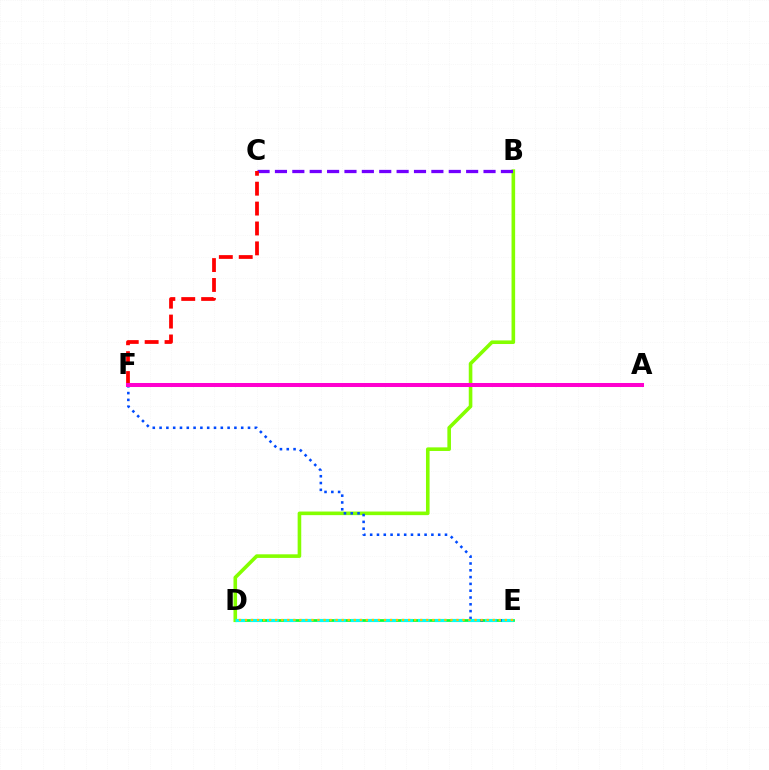{('D', 'E'): [{'color': '#00ff39', 'line_style': 'solid', 'thickness': 1.95}, {'color': '#00fff6', 'line_style': 'dashed', 'thickness': 2.28}, {'color': '#ffbd00', 'line_style': 'dotted', 'thickness': 1.64}], ('B', 'D'): [{'color': '#84ff00', 'line_style': 'solid', 'thickness': 2.6}], ('E', 'F'): [{'color': '#004bff', 'line_style': 'dotted', 'thickness': 1.85}], ('B', 'C'): [{'color': '#7200ff', 'line_style': 'dashed', 'thickness': 2.36}], ('C', 'F'): [{'color': '#ff0000', 'line_style': 'dashed', 'thickness': 2.7}], ('A', 'F'): [{'color': '#ff00cf', 'line_style': 'solid', 'thickness': 2.9}]}